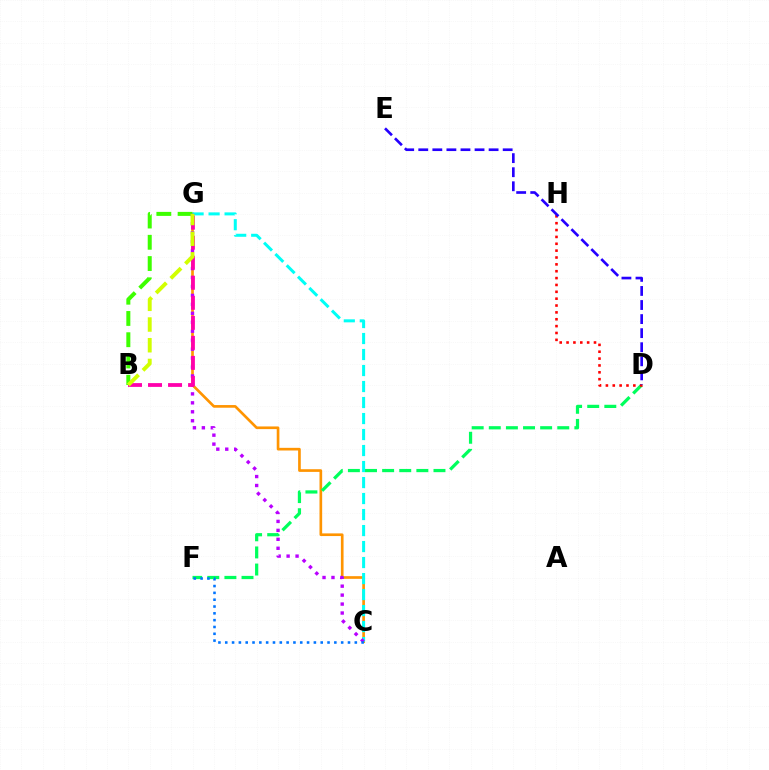{('C', 'G'): [{'color': '#ff9400', 'line_style': 'solid', 'thickness': 1.92}, {'color': '#00fff6', 'line_style': 'dashed', 'thickness': 2.17}, {'color': '#b900ff', 'line_style': 'dotted', 'thickness': 2.43}], ('B', 'G'): [{'color': '#3dff00', 'line_style': 'dashed', 'thickness': 2.89}, {'color': '#ff00ac', 'line_style': 'dashed', 'thickness': 2.72}, {'color': '#d1ff00', 'line_style': 'dashed', 'thickness': 2.81}], ('D', 'F'): [{'color': '#00ff5c', 'line_style': 'dashed', 'thickness': 2.33}], ('C', 'F'): [{'color': '#0074ff', 'line_style': 'dotted', 'thickness': 1.85}], ('D', 'H'): [{'color': '#ff0000', 'line_style': 'dotted', 'thickness': 1.86}], ('D', 'E'): [{'color': '#2500ff', 'line_style': 'dashed', 'thickness': 1.91}]}